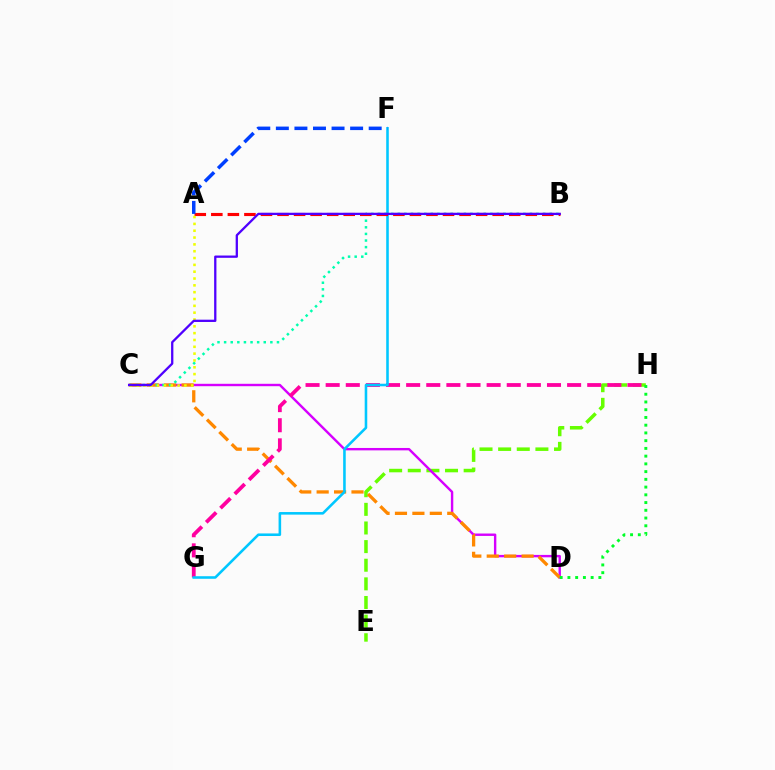{('E', 'H'): [{'color': '#66ff00', 'line_style': 'dashed', 'thickness': 2.53}], ('C', 'D'): [{'color': '#d600ff', 'line_style': 'solid', 'thickness': 1.73}, {'color': '#ff8800', 'line_style': 'dashed', 'thickness': 2.37}], ('D', 'H'): [{'color': '#00ff27', 'line_style': 'dotted', 'thickness': 2.1}], ('G', 'H'): [{'color': '#ff00a0', 'line_style': 'dashed', 'thickness': 2.73}], ('F', 'G'): [{'color': '#00c7ff', 'line_style': 'solid', 'thickness': 1.85}], ('B', 'C'): [{'color': '#00ffaf', 'line_style': 'dotted', 'thickness': 1.8}, {'color': '#4f00ff', 'line_style': 'solid', 'thickness': 1.65}], ('A', 'B'): [{'color': '#ff0000', 'line_style': 'dashed', 'thickness': 2.25}], ('A', 'C'): [{'color': '#eeff00', 'line_style': 'dotted', 'thickness': 1.85}], ('A', 'F'): [{'color': '#003fff', 'line_style': 'dashed', 'thickness': 2.52}]}